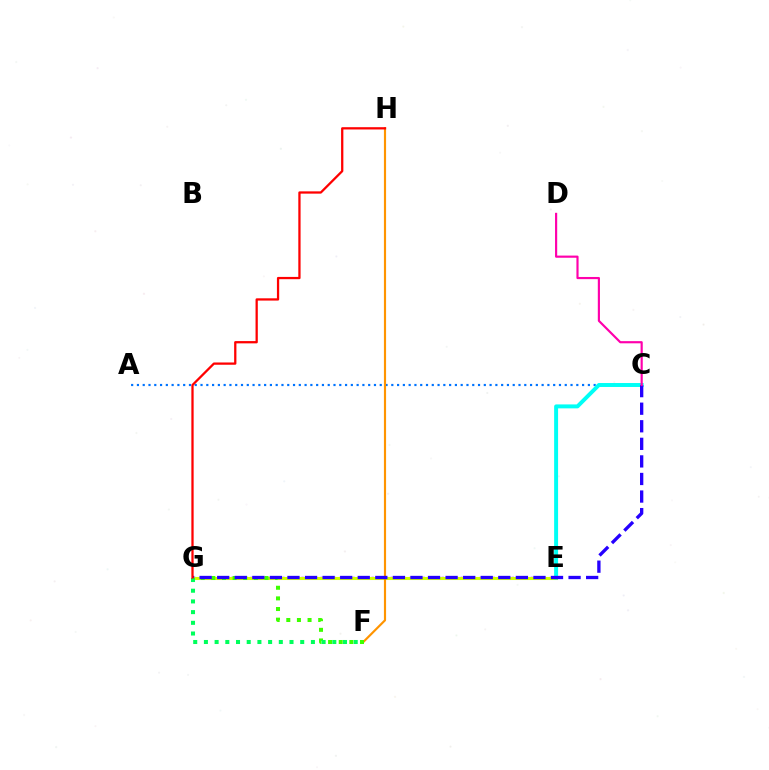{('A', 'C'): [{'color': '#0074ff', 'line_style': 'dotted', 'thickness': 1.57}], ('E', 'G'): [{'color': '#b900ff', 'line_style': 'dotted', 'thickness': 1.73}, {'color': '#d1ff00', 'line_style': 'solid', 'thickness': 2.19}], ('F', 'H'): [{'color': '#ff9400', 'line_style': 'solid', 'thickness': 1.56}], ('F', 'G'): [{'color': '#3dff00', 'line_style': 'dotted', 'thickness': 2.89}, {'color': '#00ff5c', 'line_style': 'dotted', 'thickness': 2.91}], ('C', 'E'): [{'color': '#00fff6', 'line_style': 'solid', 'thickness': 2.84}], ('C', 'G'): [{'color': '#2500ff', 'line_style': 'dashed', 'thickness': 2.39}], ('G', 'H'): [{'color': '#ff0000', 'line_style': 'solid', 'thickness': 1.64}], ('C', 'D'): [{'color': '#ff00ac', 'line_style': 'solid', 'thickness': 1.56}]}